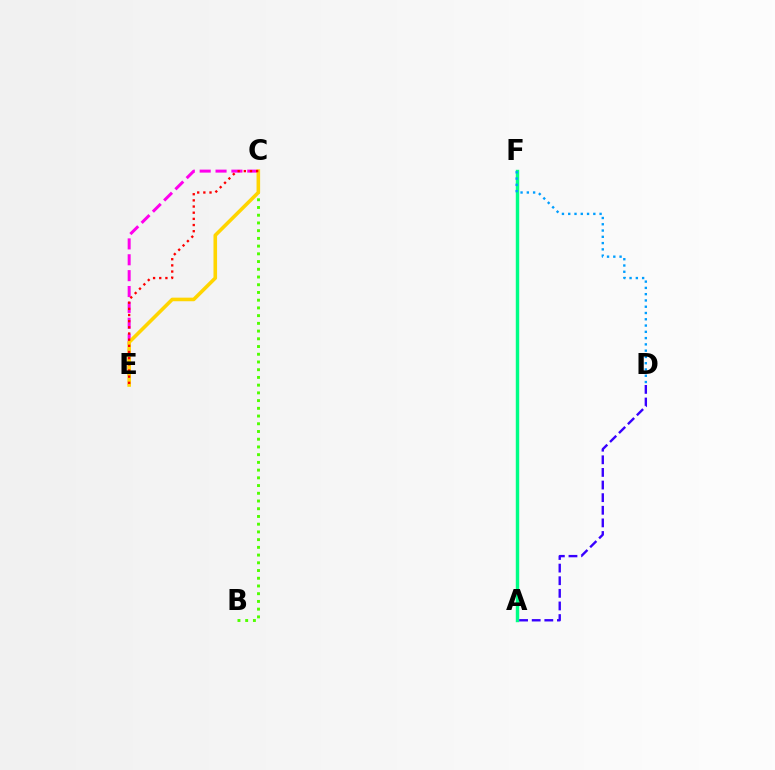{('C', 'E'): [{'color': '#ff00ed', 'line_style': 'dashed', 'thickness': 2.16}, {'color': '#ffd500', 'line_style': 'solid', 'thickness': 2.58}, {'color': '#ff0000', 'line_style': 'dotted', 'thickness': 1.67}], ('A', 'F'): [{'color': '#00ff86', 'line_style': 'solid', 'thickness': 2.47}], ('D', 'F'): [{'color': '#009eff', 'line_style': 'dotted', 'thickness': 1.71}], ('B', 'C'): [{'color': '#4fff00', 'line_style': 'dotted', 'thickness': 2.1}], ('A', 'D'): [{'color': '#3700ff', 'line_style': 'dashed', 'thickness': 1.71}]}